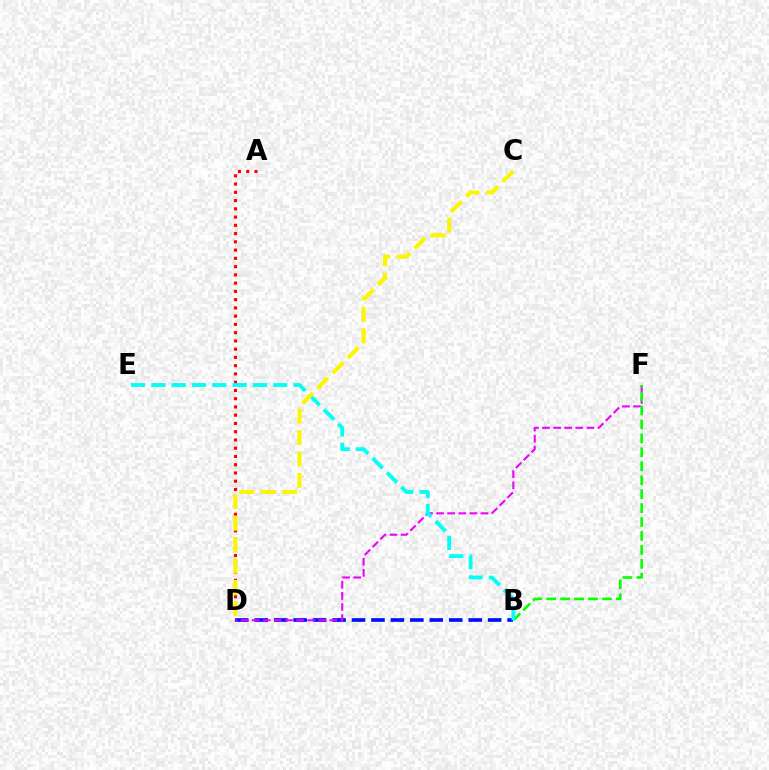{('A', 'D'): [{'color': '#ff0000', 'line_style': 'dotted', 'thickness': 2.24}], ('B', 'D'): [{'color': '#0010ff', 'line_style': 'dashed', 'thickness': 2.64}], ('D', 'F'): [{'color': '#ee00ff', 'line_style': 'dashed', 'thickness': 1.51}], ('B', 'F'): [{'color': '#08ff00', 'line_style': 'dashed', 'thickness': 1.89}], ('B', 'E'): [{'color': '#00fff6', 'line_style': 'dashed', 'thickness': 2.76}], ('C', 'D'): [{'color': '#fcf500', 'line_style': 'dashed', 'thickness': 2.91}]}